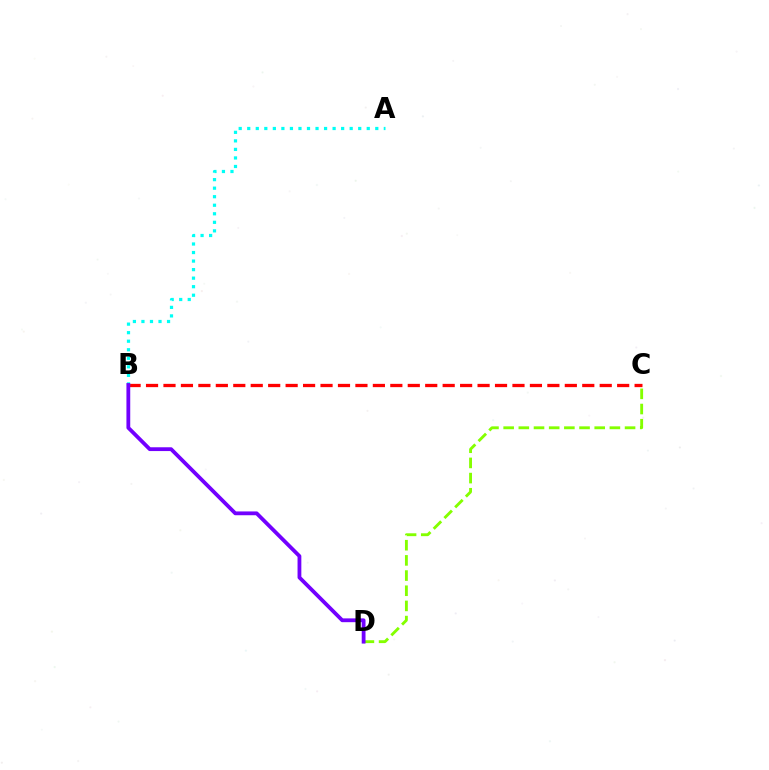{('B', 'C'): [{'color': '#ff0000', 'line_style': 'dashed', 'thickness': 2.37}], ('A', 'B'): [{'color': '#00fff6', 'line_style': 'dotted', 'thickness': 2.32}], ('C', 'D'): [{'color': '#84ff00', 'line_style': 'dashed', 'thickness': 2.06}], ('B', 'D'): [{'color': '#7200ff', 'line_style': 'solid', 'thickness': 2.74}]}